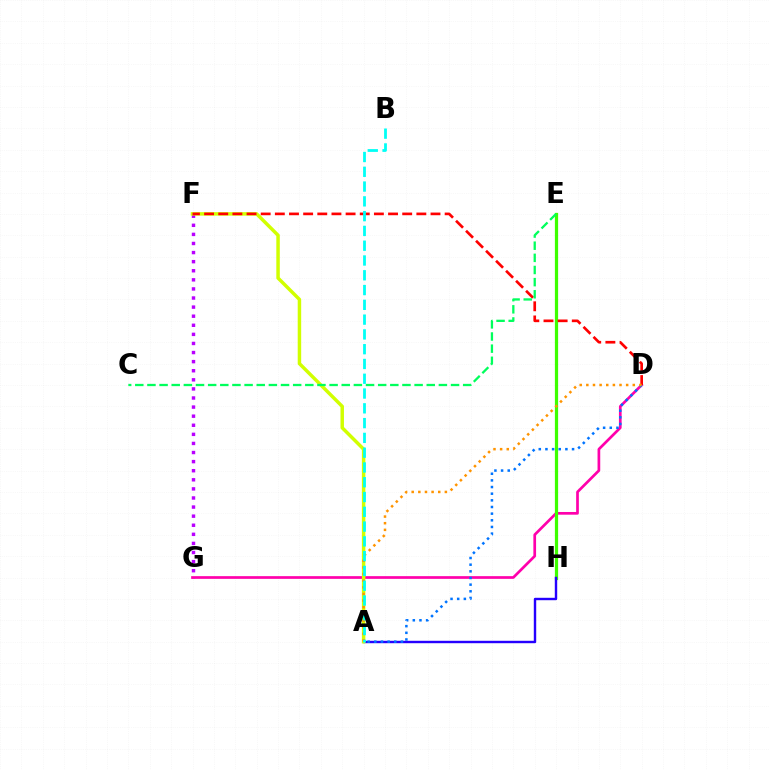{('F', 'G'): [{'color': '#b900ff', 'line_style': 'dotted', 'thickness': 2.47}], ('D', 'G'): [{'color': '#ff00ac', 'line_style': 'solid', 'thickness': 1.94}], ('E', 'H'): [{'color': '#3dff00', 'line_style': 'solid', 'thickness': 2.32}], ('A', 'H'): [{'color': '#2500ff', 'line_style': 'solid', 'thickness': 1.74}], ('A', 'F'): [{'color': '#d1ff00', 'line_style': 'solid', 'thickness': 2.5}], ('D', 'F'): [{'color': '#ff0000', 'line_style': 'dashed', 'thickness': 1.92}], ('A', 'D'): [{'color': '#0074ff', 'line_style': 'dotted', 'thickness': 1.81}, {'color': '#ff9400', 'line_style': 'dotted', 'thickness': 1.8}], ('C', 'E'): [{'color': '#00ff5c', 'line_style': 'dashed', 'thickness': 1.65}], ('A', 'B'): [{'color': '#00fff6', 'line_style': 'dashed', 'thickness': 2.01}]}